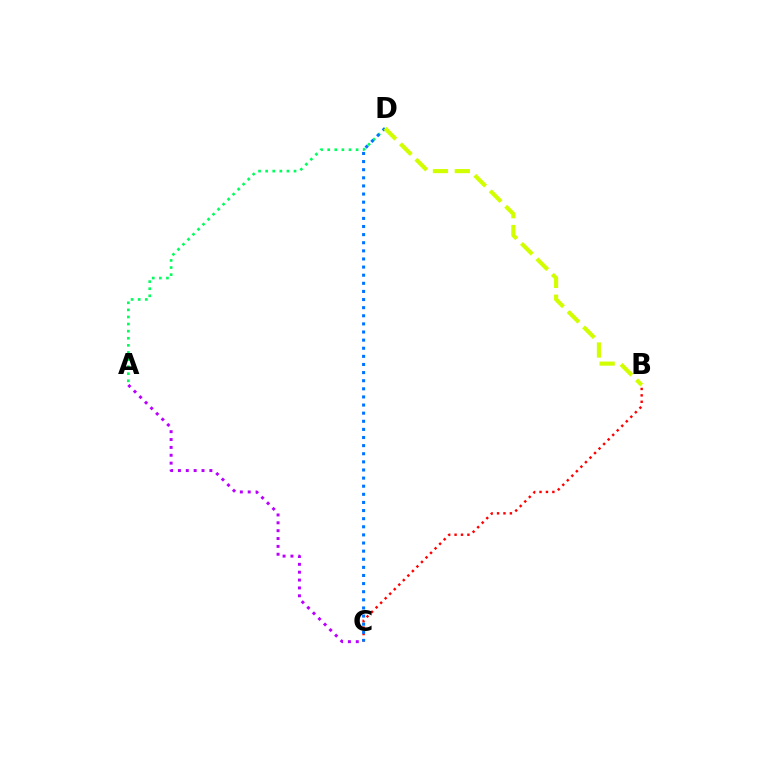{('A', 'C'): [{'color': '#b900ff', 'line_style': 'dotted', 'thickness': 2.14}], ('A', 'D'): [{'color': '#00ff5c', 'line_style': 'dotted', 'thickness': 1.93}], ('B', 'C'): [{'color': '#ff0000', 'line_style': 'dotted', 'thickness': 1.74}], ('C', 'D'): [{'color': '#0074ff', 'line_style': 'dotted', 'thickness': 2.21}], ('B', 'D'): [{'color': '#d1ff00', 'line_style': 'dashed', 'thickness': 2.97}]}